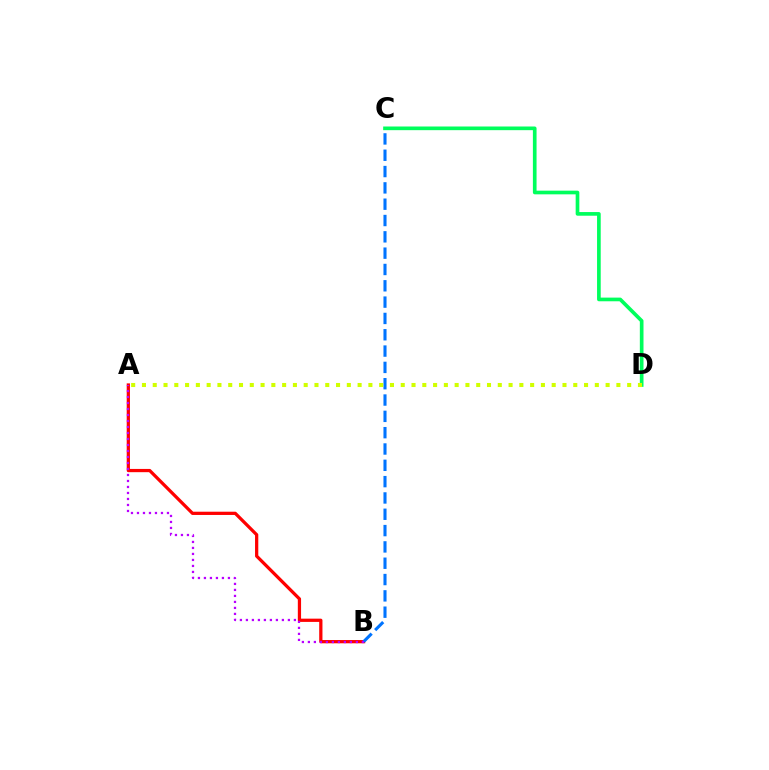{('A', 'B'): [{'color': '#ff0000', 'line_style': 'solid', 'thickness': 2.34}, {'color': '#b900ff', 'line_style': 'dotted', 'thickness': 1.63}], ('B', 'C'): [{'color': '#0074ff', 'line_style': 'dashed', 'thickness': 2.22}], ('C', 'D'): [{'color': '#00ff5c', 'line_style': 'solid', 'thickness': 2.64}], ('A', 'D'): [{'color': '#d1ff00', 'line_style': 'dotted', 'thickness': 2.93}]}